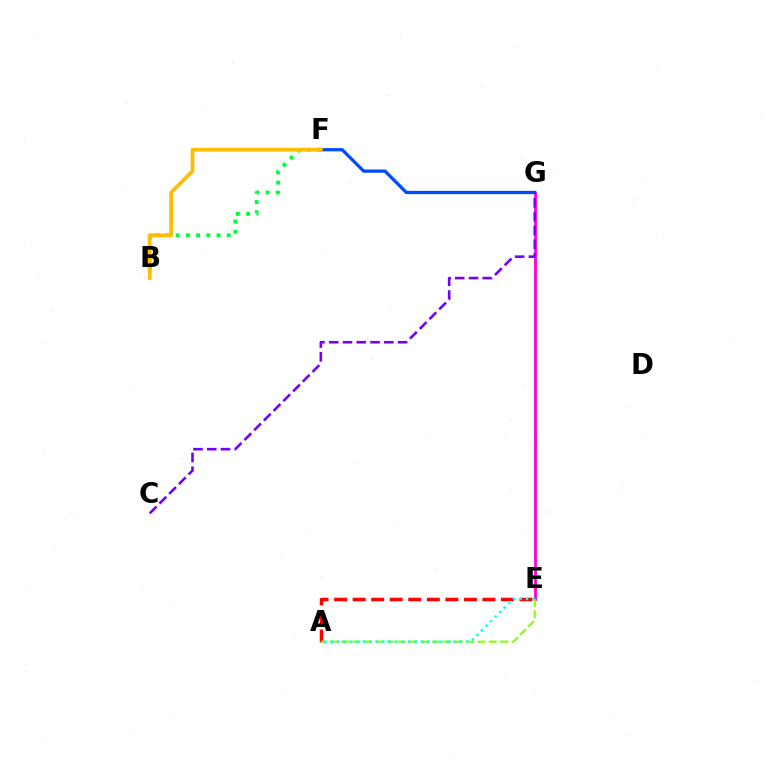{('E', 'G'): [{'color': '#ff00cf', 'line_style': 'solid', 'thickness': 2.03}], ('F', 'G'): [{'color': '#004bff', 'line_style': 'solid', 'thickness': 2.34}], ('A', 'E'): [{'color': '#ff0000', 'line_style': 'dashed', 'thickness': 2.52}, {'color': '#84ff00', 'line_style': 'dashed', 'thickness': 1.54}, {'color': '#00fff6', 'line_style': 'dotted', 'thickness': 1.75}], ('C', 'G'): [{'color': '#7200ff', 'line_style': 'dashed', 'thickness': 1.87}], ('B', 'F'): [{'color': '#00ff39', 'line_style': 'dotted', 'thickness': 2.77}, {'color': '#ffbd00', 'line_style': 'solid', 'thickness': 2.69}]}